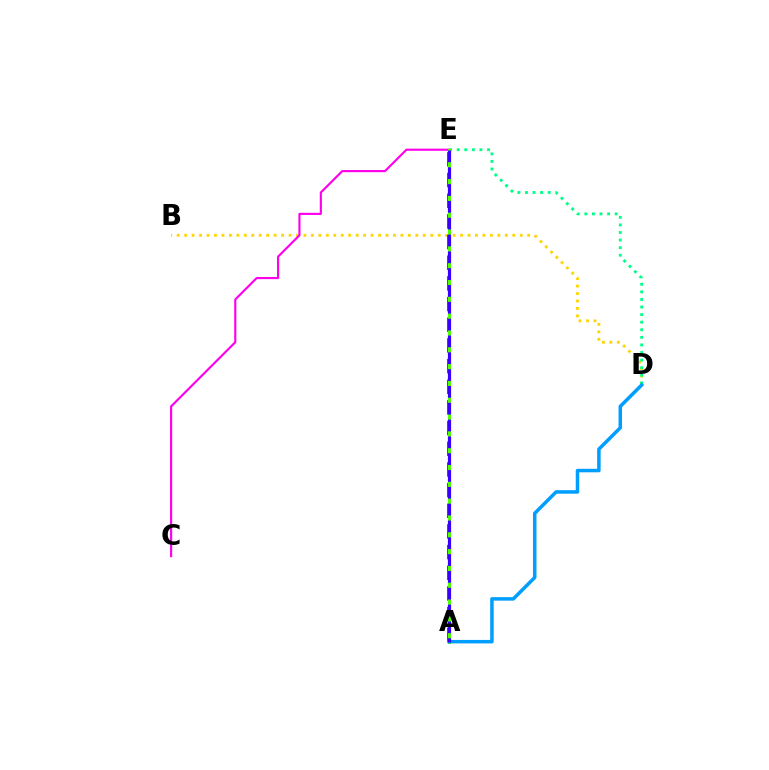{('B', 'D'): [{'color': '#ffd500', 'line_style': 'dotted', 'thickness': 2.03}], ('D', 'E'): [{'color': '#00ff86', 'line_style': 'dotted', 'thickness': 2.06}], ('A', 'E'): [{'color': '#ff0000', 'line_style': 'dashed', 'thickness': 2.81}, {'color': '#4fff00', 'line_style': 'solid', 'thickness': 2.19}, {'color': '#3700ff', 'line_style': 'dashed', 'thickness': 2.28}], ('C', 'E'): [{'color': '#ff00ed', 'line_style': 'solid', 'thickness': 1.55}], ('A', 'D'): [{'color': '#009eff', 'line_style': 'solid', 'thickness': 2.52}]}